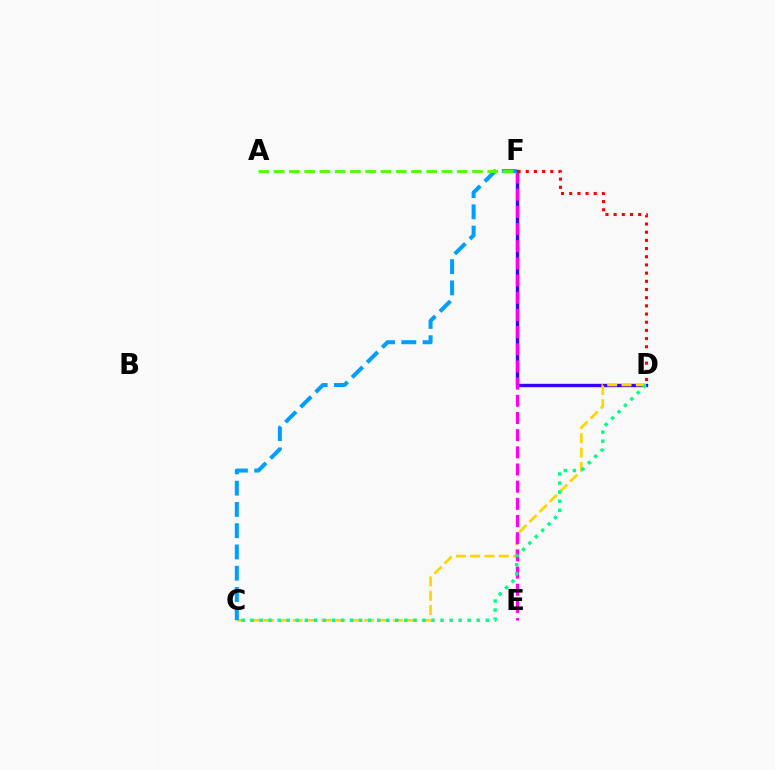{('D', 'F'): [{'color': '#3700ff', 'line_style': 'solid', 'thickness': 2.43}, {'color': '#ff0000', 'line_style': 'dotted', 'thickness': 2.22}], ('C', 'D'): [{'color': '#ffd500', 'line_style': 'dashed', 'thickness': 1.95}, {'color': '#00ff86', 'line_style': 'dotted', 'thickness': 2.46}], ('E', 'F'): [{'color': '#ff00ed', 'line_style': 'dashed', 'thickness': 2.33}], ('C', 'F'): [{'color': '#009eff', 'line_style': 'dashed', 'thickness': 2.89}], ('A', 'F'): [{'color': '#4fff00', 'line_style': 'dashed', 'thickness': 2.07}]}